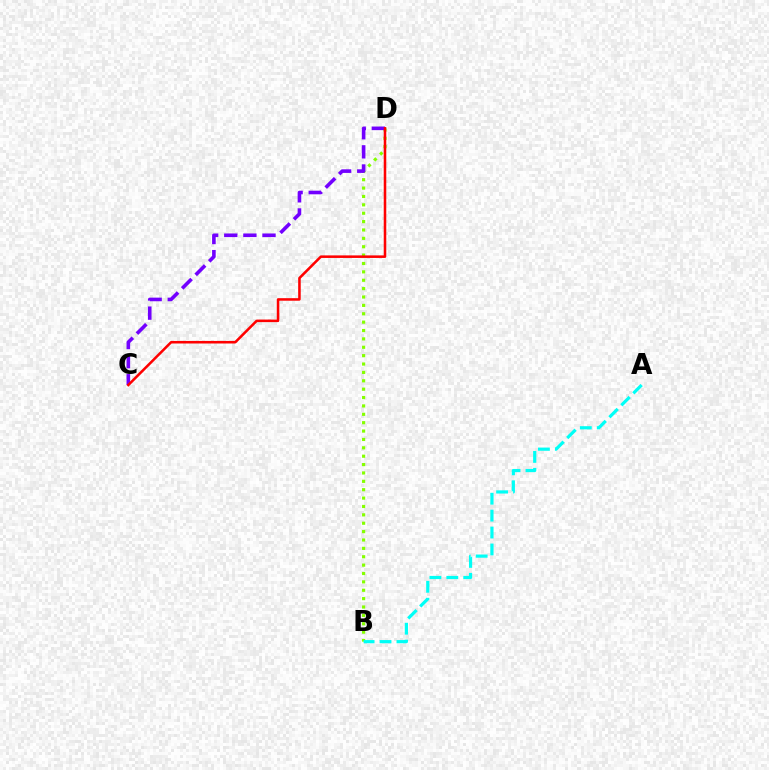{('B', 'D'): [{'color': '#84ff00', 'line_style': 'dotted', 'thickness': 2.28}], ('C', 'D'): [{'color': '#7200ff', 'line_style': 'dashed', 'thickness': 2.6}, {'color': '#ff0000', 'line_style': 'solid', 'thickness': 1.83}], ('A', 'B'): [{'color': '#00fff6', 'line_style': 'dashed', 'thickness': 2.3}]}